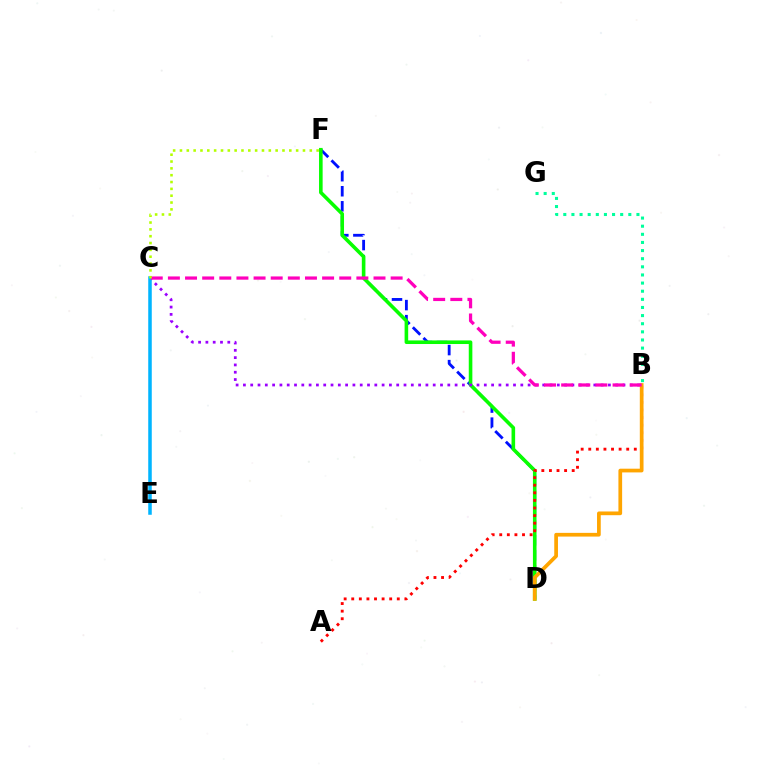{('D', 'F'): [{'color': '#0010ff', 'line_style': 'dashed', 'thickness': 2.04}, {'color': '#08ff00', 'line_style': 'solid', 'thickness': 2.59}], ('B', 'C'): [{'color': '#9b00ff', 'line_style': 'dotted', 'thickness': 1.98}, {'color': '#ff00bd', 'line_style': 'dashed', 'thickness': 2.33}], ('C', 'E'): [{'color': '#00b5ff', 'line_style': 'solid', 'thickness': 2.54}], ('A', 'B'): [{'color': '#ff0000', 'line_style': 'dotted', 'thickness': 2.06}], ('B', 'G'): [{'color': '#00ff9d', 'line_style': 'dotted', 'thickness': 2.21}], ('B', 'D'): [{'color': '#ffa500', 'line_style': 'solid', 'thickness': 2.67}], ('C', 'F'): [{'color': '#b3ff00', 'line_style': 'dotted', 'thickness': 1.86}]}